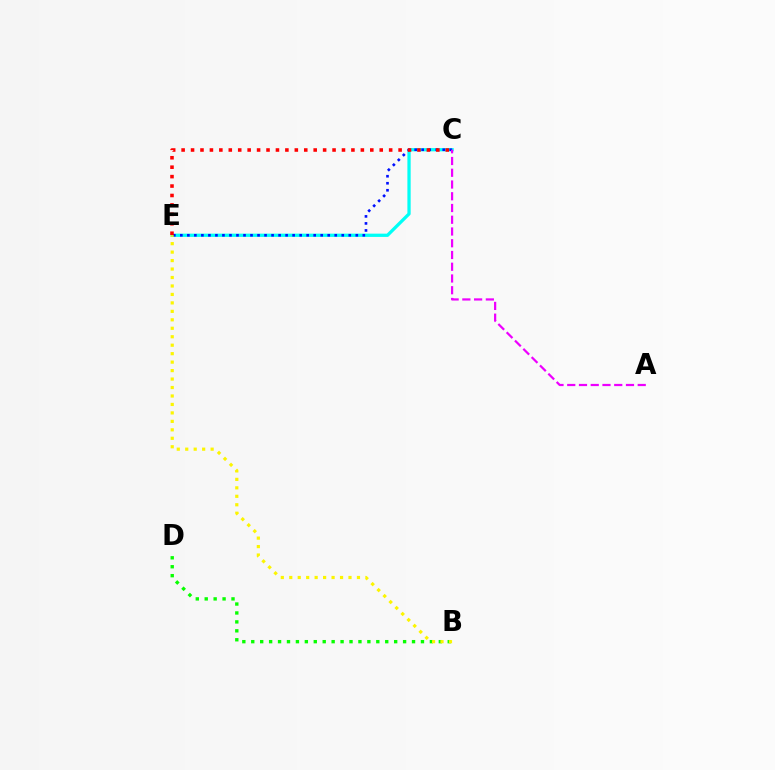{('C', 'E'): [{'color': '#00fff6', 'line_style': 'solid', 'thickness': 2.35}, {'color': '#0010ff', 'line_style': 'dotted', 'thickness': 1.91}, {'color': '#ff0000', 'line_style': 'dotted', 'thickness': 2.56}], ('B', 'D'): [{'color': '#08ff00', 'line_style': 'dotted', 'thickness': 2.43}], ('B', 'E'): [{'color': '#fcf500', 'line_style': 'dotted', 'thickness': 2.3}], ('A', 'C'): [{'color': '#ee00ff', 'line_style': 'dashed', 'thickness': 1.6}]}